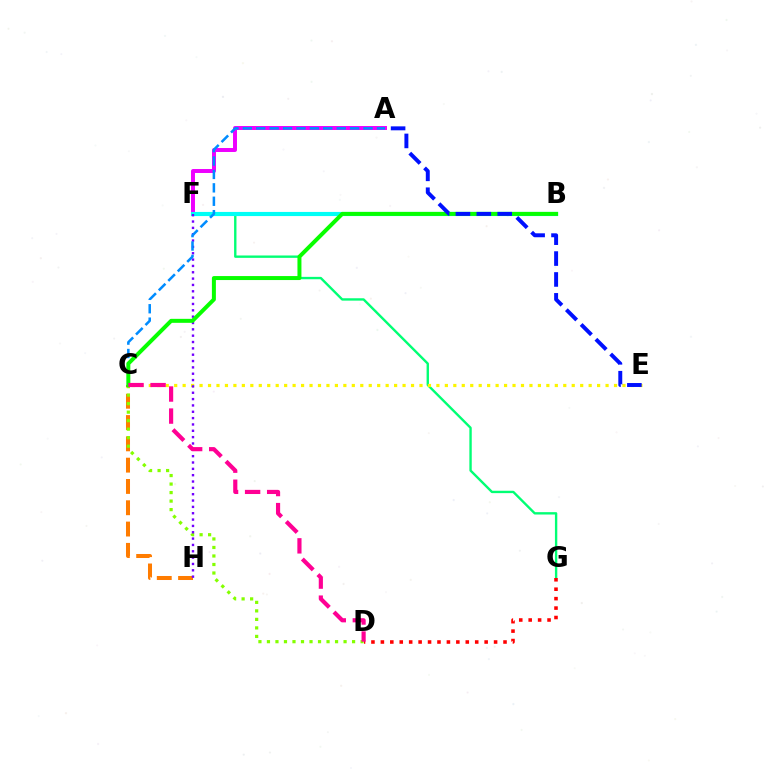{('C', 'H'): [{'color': '#ff7c00', 'line_style': 'dashed', 'thickness': 2.89}], ('C', 'D'): [{'color': '#84ff00', 'line_style': 'dotted', 'thickness': 2.31}, {'color': '#ff0094', 'line_style': 'dashed', 'thickness': 3.0}], ('F', 'G'): [{'color': '#00ff74', 'line_style': 'solid', 'thickness': 1.71}], ('D', 'G'): [{'color': '#ff0000', 'line_style': 'dotted', 'thickness': 2.56}], ('A', 'F'): [{'color': '#ee00ff', 'line_style': 'solid', 'thickness': 2.85}], ('C', 'E'): [{'color': '#fcf500', 'line_style': 'dotted', 'thickness': 2.3}], ('B', 'F'): [{'color': '#00fff6', 'line_style': 'solid', 'thickness': 2.98}], ('F', 'H'): [{'color': '#7200ff', 'line_style': 'dotted', 'thickness': 1.72}], ('A', 'C'): [{'color': '#008cff', 'line_style': 'dashed', 'thickness': 1.82}], ('B', 'C'): [{'color': '#08ff00', 'line_style': 'solid', 'thickness': 2.87}], ('A', 'E'): [{'color': '#0010ff', 'line_style': 'dashed', 'thickness': 2.84}]}